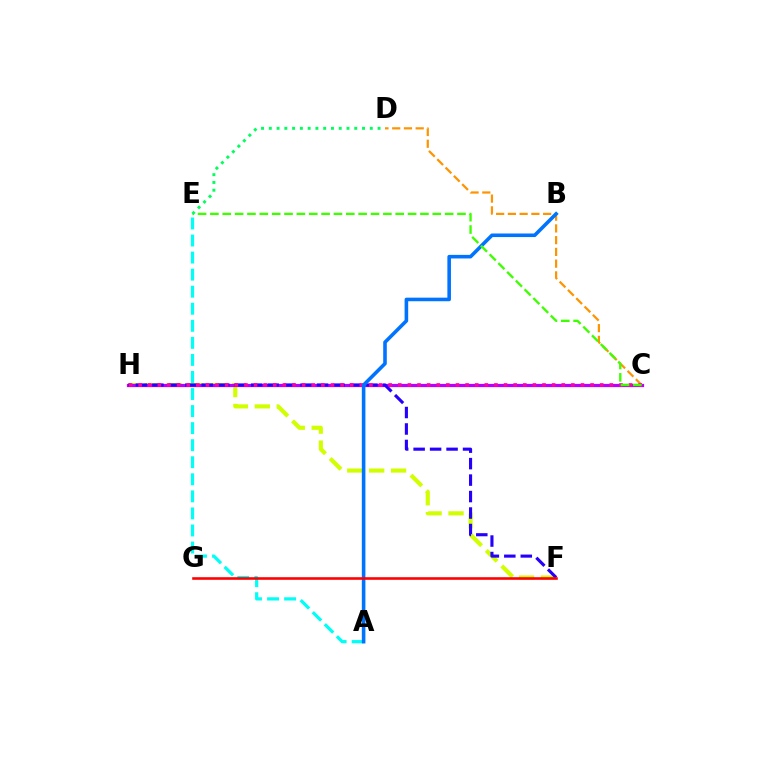{('F', 'H'): [{'color': '#d1ff00', 'line_style': 'dashed', 'thickness': 2.98}, {'color': '#2500ff', 'line_style': 'dashed', 'thickness': 2.24}], ('C', 'H'): [{'color': '#b900ff', 'line_style': 'solid', 'thickness': 2.31}, {'color': '#ff00ac', 'line_style': 'dotted', 'thickness': 2.61}], ('C', 'D'): [{'color': '#ff9400', 'line_style': 'dashed', 'thickness': 1.6}], ('A', 'E'): [{'color': '#00fff6', 'line_style': 'dashed', 'thickness': 2.32}], ('A', 'B'): [{'color': '#0074ff', 'line_style': 'solid', 'thickness': 2.58}], ('C', 'E'): [{'color': '#3dff00', 'line_style': 'dashed', 'thickness': 1.68}], ('D', 'E'): [{'color': '#00ff5c', 'line_style': 'dotted', 'thickness': 2.11}], ('F', 'G'): [{'color': '#ff0000', 'line_style': 'solid', 'thickness': 1.87}]}